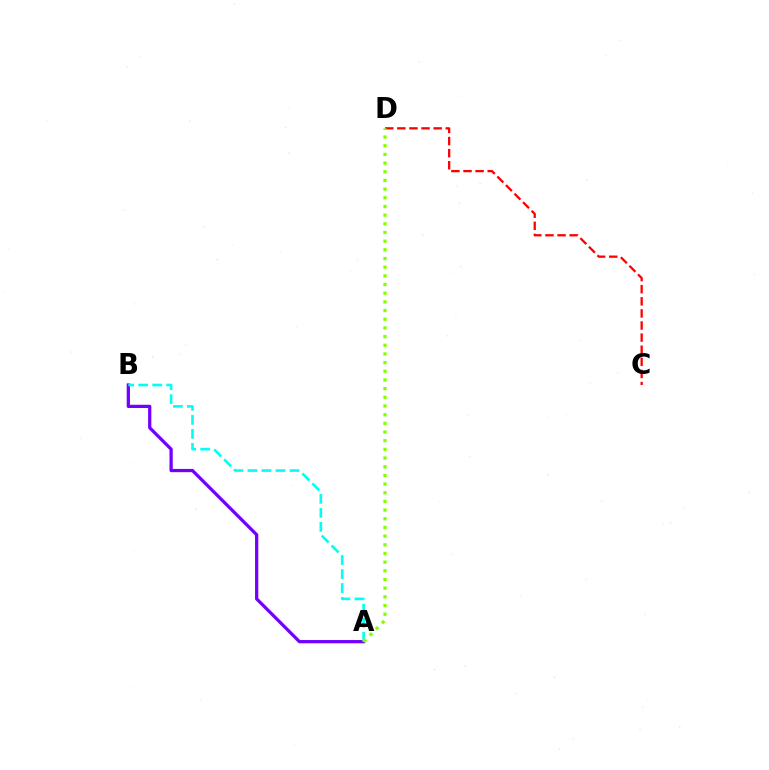{('A', 'B'): [{'color': '#7200ff', 'line_style': 'solid', 'thickness': 2.34}, {'color': '#00fff6', 'line_style': 'dashed', 'thickness': 1.9}], ('C', 'D'): [{'color': '#ff0000', 'line_style': 'dashed', 'thickness': 1.64}], ('A', 'D'): [{'color': '#84ff00', 'line_style': 'dotted', 'thickness': 2.36}]}